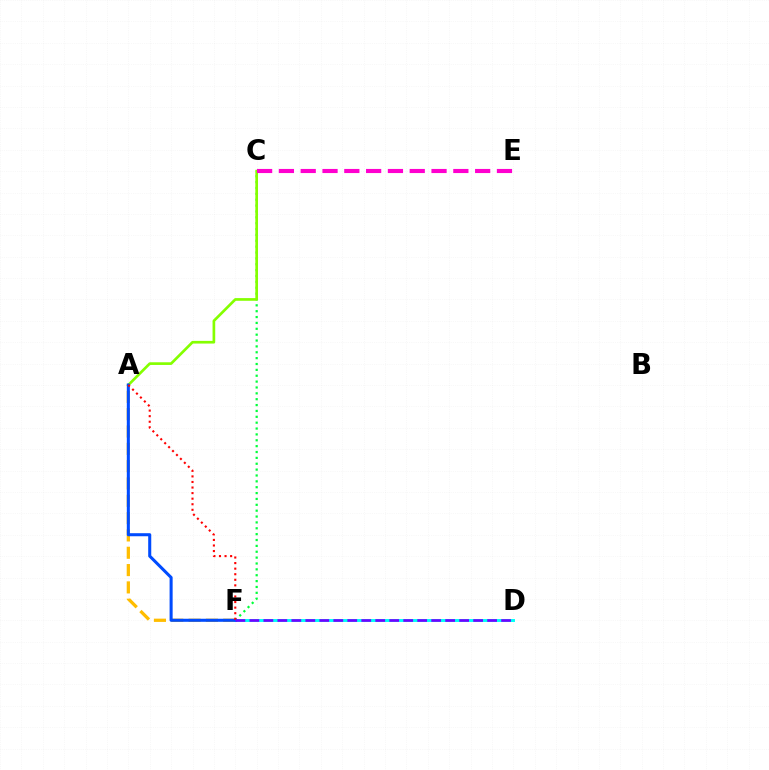{('A', 'F'): [{'color': '#ffbd00', 'line_style': 'dashed', 'thickness': 2.35}, {'color': '#004bff', 'line_style': 'solid', 'thickness': 2.2}, {'color': '#ff0000', 'line_style': 'dotted', 'thickness': 1.51}], ('D', 'F'): [{'color': '#00fff6', 'line_style': 'solid', 'thickness': 2.11}, {'color': '#7200ff', 'line_style': 'dashed', 'thickness': 1.9}], ('C', 'F'): [{'color': '#00ff39', 'line_style': 'dotted', 'thickness': 1.59}], ('A', 'C'): [{'color': '#84ff00', 'line_style': 'solid', 'thickness': 1.93}], ('C', 'E'): [{'color': '#ff00cf', 'line_style': 'dashed', 'thickness': 2.96}]}